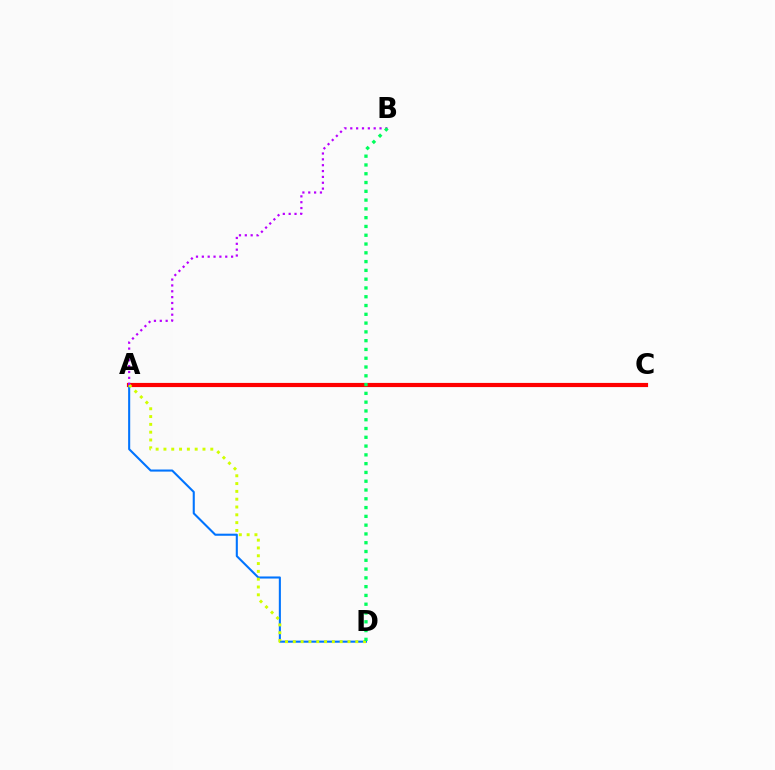{('A', 'C'): [{'color': '#ff0000', 'line_style': 'solid', 'thickness': 3.0}], ('A', 'D'): [{'color': '#0074ff', 'line_style': 'solid', 'thickness': 1.5}, {'color': '#d1ff00', 'line_style': 'dotted', 'thickness': 2.12}], ('A', 'B'): [{'color': '#b900ff', 'line_style': 'dotted', 'thickness': 1.59}], ('B', 'D'): [{'color': '#00ff5c', 'line_style': 'dotted', 'thickness': 2.39}]}